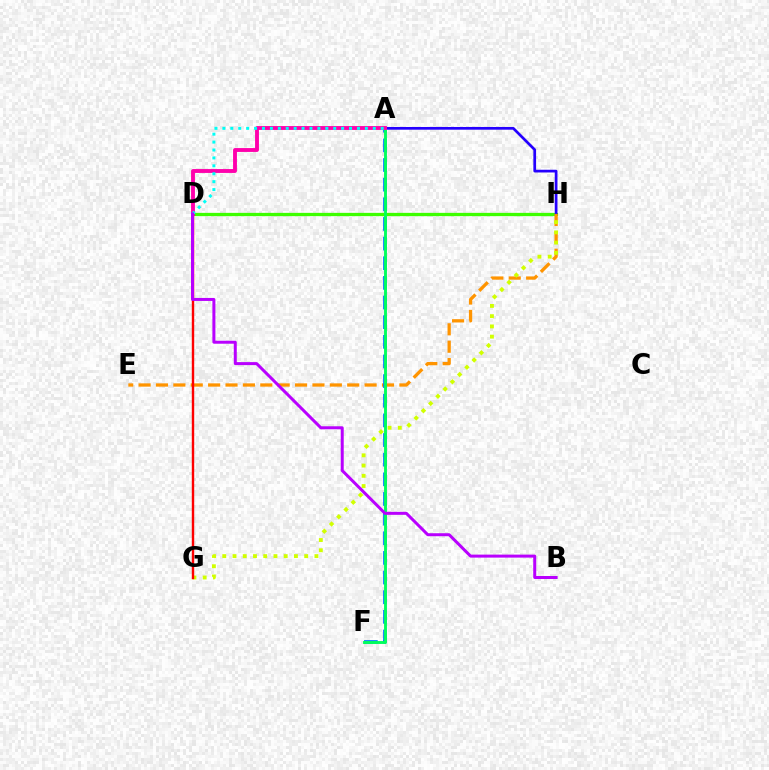{('D', 'H'): [{'color': '#3dff00', 'line_style': 'solid', 'thickness': 2.36}], ('A', 'H'): [{'color': '#2500ff', 'line_style': 'solid', 'thickness': 1.96}], ('E', 'H'): [{'color': '#ff9400', 'line_style': 'dashed', 'thickness': 2.36}], ('A', 'F'): [{'color': '#0074ff', 'line_style': 'dashed', 'thickness': 2.67}, {'color': '#00ff5c', 'line_style': 'solid', 'thickness': 2.07}], ('G', 'H'): [{'color': '#d1ff00', 'line_style': 'dotted', 'thickness': 2.78}], ('A', 'D'): [{'color': '#ff00ac', 'line_style': 'solid', 'thickness': 2.78}, {'color': '#00fff6', 'line_style': 'dotted', 'thickness': 2.15}], ('D', 'G'): [{'color': '#ff0000', 'line_style': 'solid', 'thickness': 1.73}], ('B', 'D'): [{'color': '#b900ff', 'line_style': 'solid', 'thickness': 2.16}]}